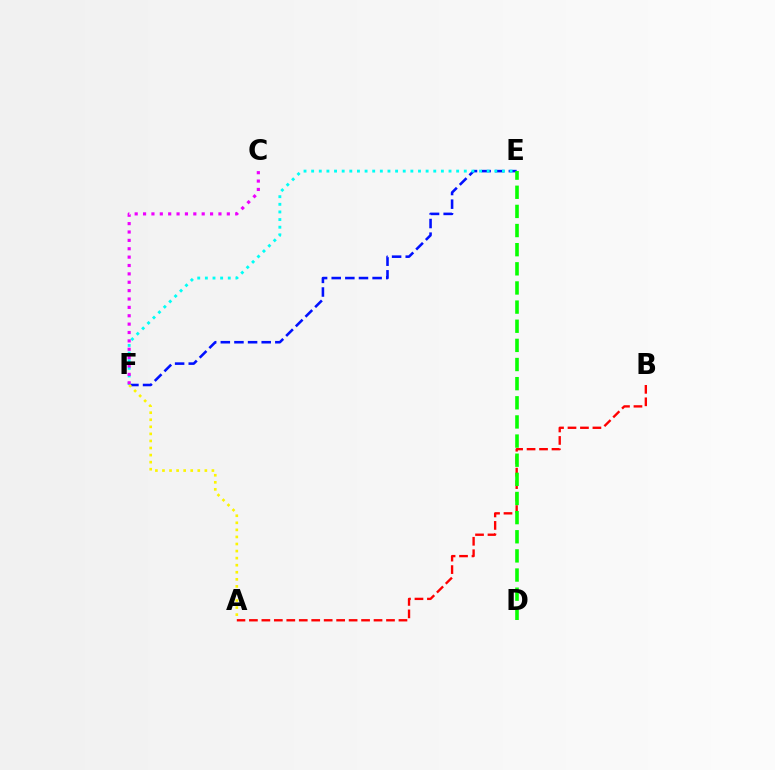{('A', 'B'): [{'color': '#ff0000', 'line_style': 'dashed', 'thickness': 1.69}], ('E', 'F'): [{'color': '#0010ff', 'line_style': 'dashed', 'thickness': 1.85}, {'color': '#00fff6', 'line_style': 'dotted', 'thickness': 2.07}], ('A', 'F'): [{'color': '#fcf500', 'line_style': 'dotted', 'thickness': 1.92}], ('D', 'E'): [{'color': '#08ff00', 'line_style': 'dashed', 'thickness': 2.6}], ('C', 'F'): [{'color': '#ee00ff', 'line_style': 'dotted', 'thickness': 2.28}]}